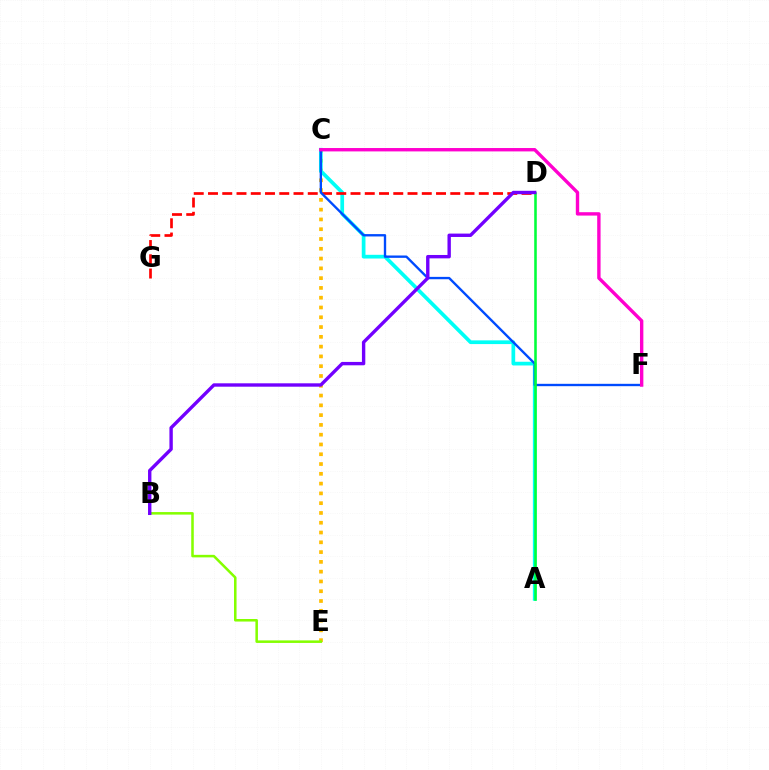{('C', 'E'): [{'color': '#ffbd00', 'line_style': 'dotted', 'thickness': 2.66}], ('A', 'C'): [{'color': '#00fff6', 'line_style': 'solid', 'thickness': 2.67}], ('D', 'G'): [{'color': '#ff0000', 'line_style': 'dashed', 'thickness': 1.94}], ('C', 'F'): [{'color': '#004bff', 'line_style': 'solid', 'thickness': 1.7}, {'color': '#ff00cf', 'line_style': 'solid', 'thickness': 2.43}], ('A', 'D'): [{'color': '#00ff39', 'line_style': 'solid', 'thickness': 1.85}], ('B', 'E'): [{'color': '#84ff00', 'line_style': 'solid', 'thickness': 1.83}], ('B', 'D'): [{'color': '#7200ff', 'line_style': 'solid', 'thickness': 2.43}]}